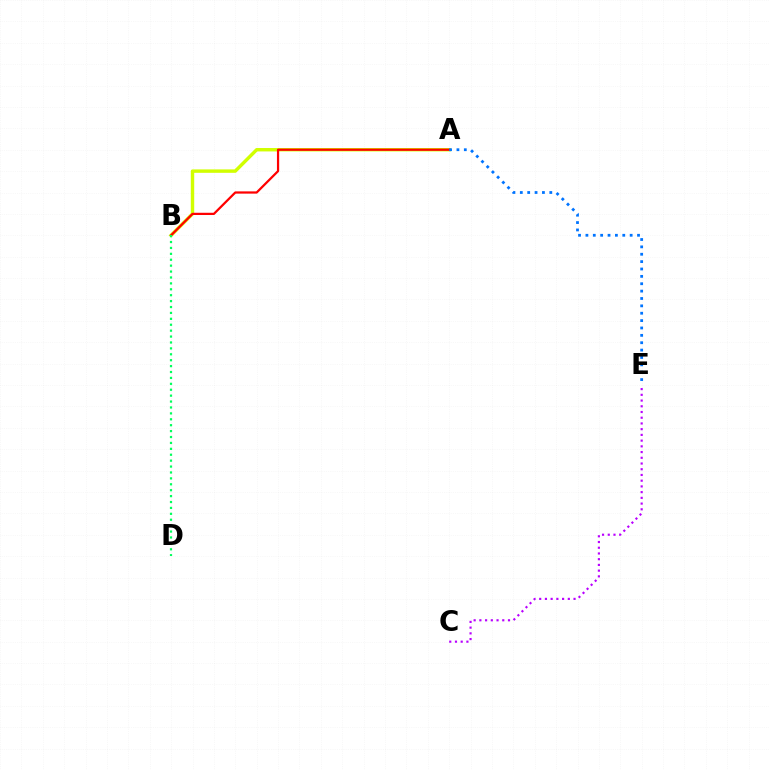{('A', 'B'): [{'color': '#d1ff00', 'line_style': 'solid', 'thickness': 2.46}, {'color': '#ff0000', 'line_style': 'solid', 'thickness': 1.61}], ('B', 'D'): [{'color': '#00ff5c', 'line_style': 'dotted', 'thickness': 1.61}], ('A', 'E'): [{'color': '#0074ff', 'line_style': 'dotted', 'thickness': 2.0}], ('C', 'E'): [{'color': '#b900ff', 'line_style': 'dotted', 'thickness': 1.56}]}